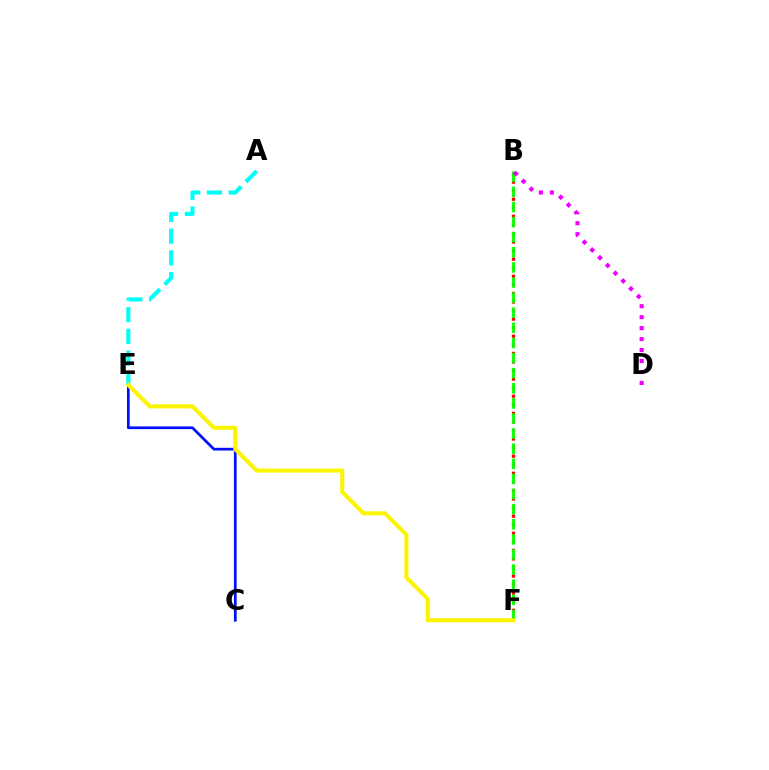{('B', 'F'): [{'color': '#ff0000', 'line_style': 'dotted', 'thickness': 2.33}, {'color': '#08ff00', 'line_style': 'dashed', 'thickness': 2.05}], ('A', 'E'): [{'color': '#00fff6', 'line_style': 'dashed', 'thickness': 2.95}], ('B', 'D'): [{'color': '#ee00ff', 'line_style': 'dotted', 'thickness': 2.98}], ('C', 'E'): [{'color': '#0010ff', 'line_style': 'solid', 'thickness': 1.96}], ('E', 'F'): [{'color': '#fcf500', 'line_style': 'solid', 'thickness': 2.92}]}